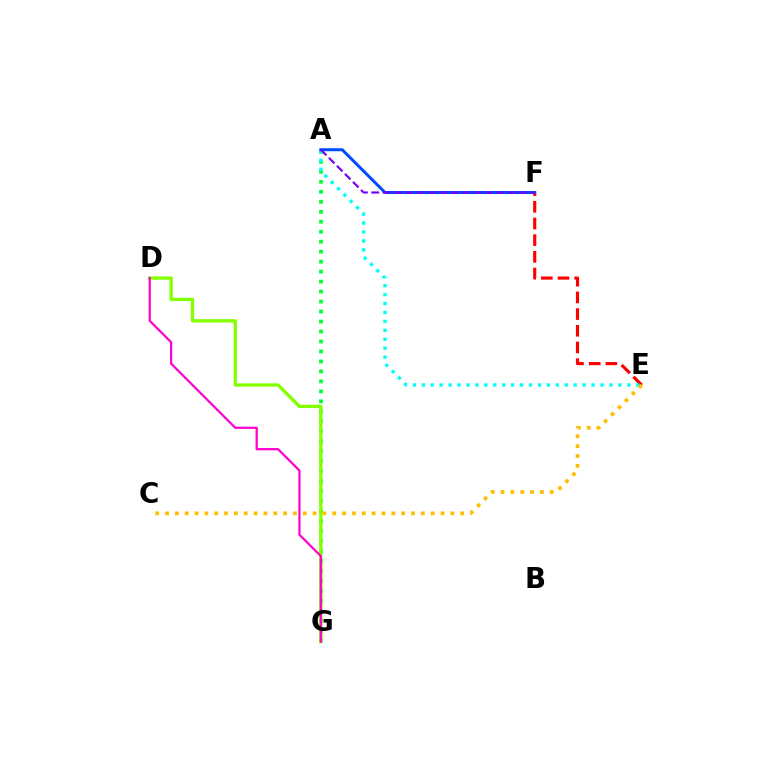{('A', 'G'): [{'color': '#00ff39', 'line_style': 'dotted', 'thickness': 2.71}], ('E', 'F'): [{'color': '#ff0000', 'line_style': 'dashed', 'thickness': 2.27}], ('D', 'G'): [{'color': '#84ff00', 'line_style': 'solid', 'thickness': 2.4}, {'color': '#ff00cf', 'line_style': 'solid', 'thickness': 1.6}], ('A', 'E'): [{'color': '#00fff6', 'line_style': 'dotted', 'thickness': 2.43}], ('C', 'E'): [{'color': '#ffbd00', 'line_style': 'dotted', 'thickness': 2.67}], ('A', 'F'): [{'color': '#004bff', 'line_style': 'solid', 'thickness': 2.16}, {'color': '#7200ff', 'line_style': 'dashed', 'thickness': 1.54}]}